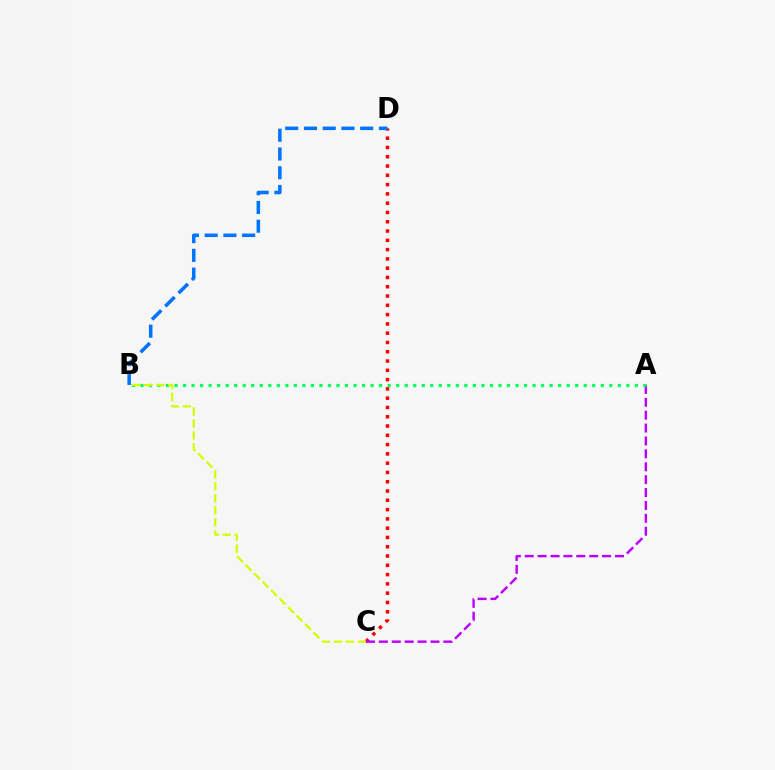{('C', 'D'): [{'color': '#ff0000', 'line_style': 'dotted', 'thickness': 2.52}], ('A', 'C'): [{'color': '#b900ff', 'line_style': 'dashed', 'thickness': 1.75}], ('B', 'D'): [{'color': '#0074ff', 'line_style': 'dashed', 'thickness': 2.55}], ('A', 'B'): [{'color': '#00ff5c', 'line_style': 'dotted', 'thickness': 2.32}], ('B', 'C'): [{'color': '#d1ff00', 'line_style': 'dashed', 'thickness': 1.63}]}